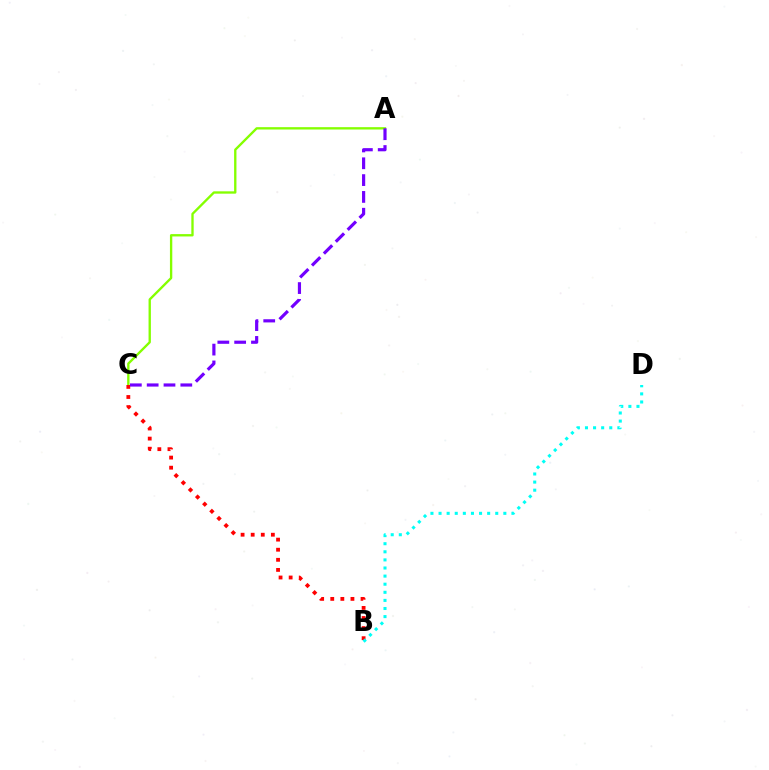{('A', 'C'): [{'color': '#84ff00', 'line_style': 'solid', 'thickness': 1.69}, {'color': '#7200ff', 'line_style': 'dashed', 'thickness': 2.28}], ('B', 'C'): [{'color': '#ff0000', 'line_style': 'dotted', 'thickness': 2.74}], ('B', 'D'): [{'color': '#00fff6', 'line_style': 'dotted', 'thickness': 2.2}]}